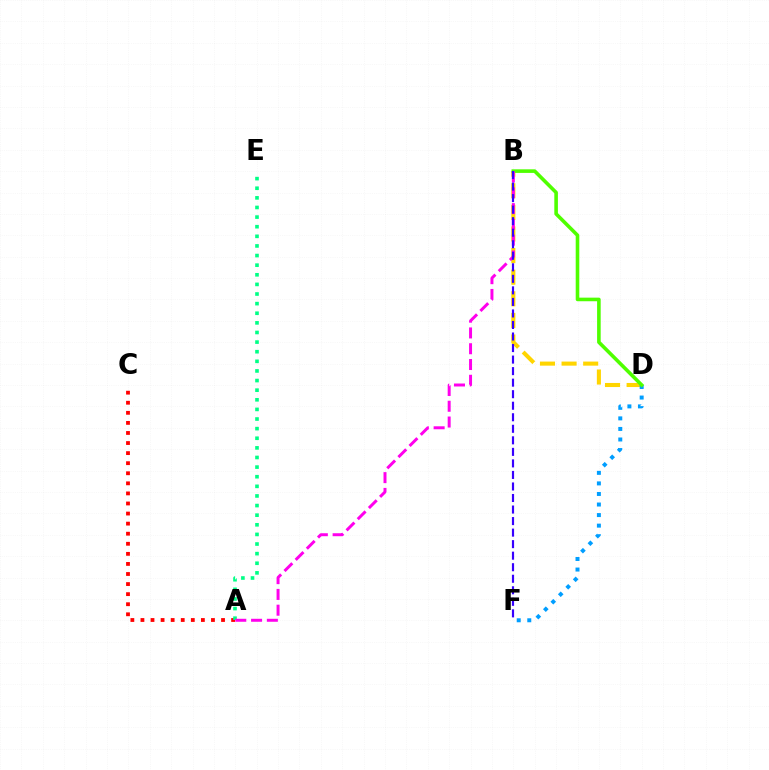{('B', 'D'): [{'color': '#ffd500', 'line_style': 'dashed', 'thickness': 2.94}, {'color': '#4fff00', 'line_style': 'solid', 'thickness': 2.59}], ('A', 'C'): [{'color': '#ff0000', 'line_style': 'dotted', 'thickness': 2.74}], ('D', 'F'): [{'color': '#009eff', 'line_style': 'dotted', 'thickness': 2.87}], ('A', 'E'): [{'color': '#00ff86', 'line_style': 'dotted', 'thickness': 2.61}], ('A', 'B'): [{'color': '#ff00ed', 'line_style': 'dashed', 'thickness': 2.14}], ('B', 'F'): [{'color': '#3700ff', 'line_style': 'dashed', 'thickness': 1.57}]}